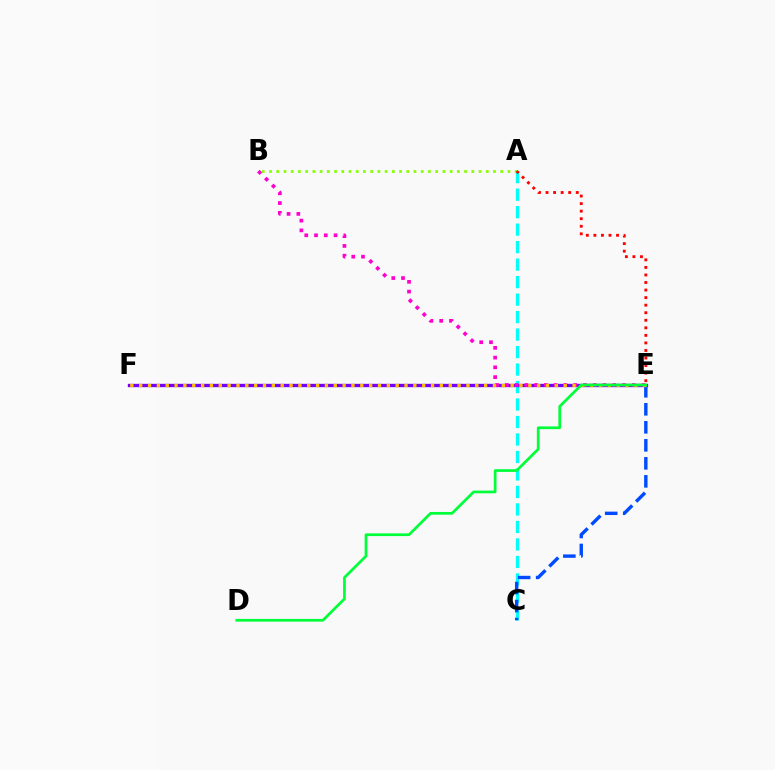{('A', 'C'): [{'color': '#00fff6', 'line_style': 'dashed', 'thickness': 2.38}], ('E', 'F'): [{'color': '#7200ff', 'line_style': 'solid', 'thickness': 2.4}, {'color': '#ffbd00', 'line_style': 'dotted', 'thickness': 2.4}], ('A', 'B'): [{'color': '#84ff00', 'line_style': 'dotted', 'thickness': 1.96}], ('A', 'E'): [{'color': '#ff0000', 'line_style': 'dotted', 'thickness': 2.05}], ('B', 'E'): [{'color': '#ff00cf', 'line_style': 'dotted', 'thickness': 2.65}], ('C', 'E'): [{'color': '#004bff', 'line_style': 'dashed', 'thickness': 2.45}], ('D', 'E'): [{'color': '#00ff39', 'line_style': 'solid', 'thickness': 1.96}]}